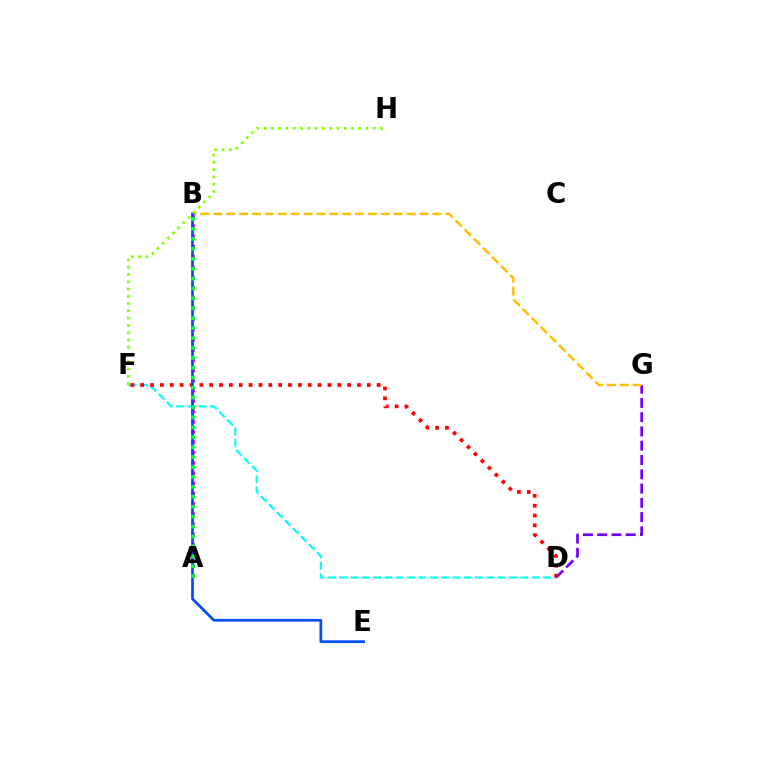{('D', 'G'): [{'color': '#7200ff', 'line_style': 'dashed', 'thickness': 1.94}], ('B', 'G'): [{'color': '#ffbd00', 'line_style': 'dashed', 'thickness': 1.75}], ('A', 'B'): [{'color': '#ff00cf', 'line_style': 'dotted', 'thickness': 2.8}, {'color': '#00ff39', 'line_style': 'dotted', 'thickness': 2.7}], ('D', 'F'): [{'color': '#00fff6', 'line_style': 'dashed', 'thickness': 1.54}, {'color': '#ff0000', 'line_style': 'dotted', 'thickness': 2.68}], ('B', 'E'): [{'color': '#004bff', 'line_style': 'solid', 'thickness': 1.94}], ('F', 'H'): [{'color': '#84ff00', 'line_style': 'dotted', 'thickness': 1.98}]}